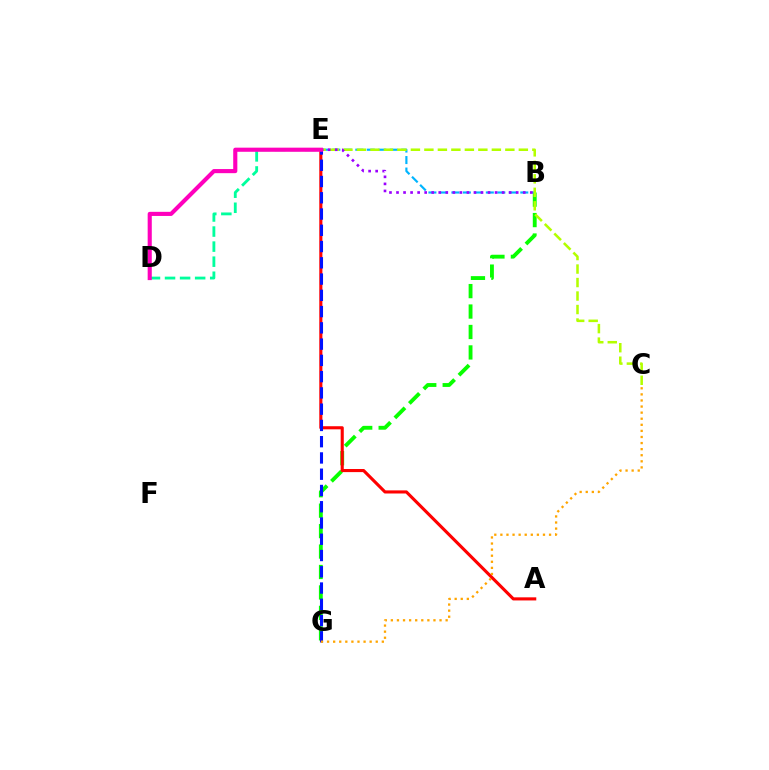{('B', 'G'): [{'color': '#08ff00', 'line_style': 'dashed', 'thickness': 2.78}], ('B', 'E'): [{'color': '#00b5ff', 'line_style': 'dashed', 'thickness': 1.56}, {'color': '#9b00ff', 'line_style': 'dotted', 'thickness': 1.91}], ('C', 'E'): [{'color': '#b3ff00', 'line_style': 'dashed', 'thickness': 1.83}], ('A', 'E'): [{'color': '#ff0000', 'line_style': 'solid', 'thickness': 2.24}], ('E', 'G'): [{'color': '#0010ff', 'line_style': 'dashed', 'thickness': 2.21}], ('D', 'E'): [{'color': '#00ff9d', 'line_style': 'dashed', 'thickness': 2.05}, {'color': '#ff00bd', 'line_style': 'solid', 'thickness': 2.96}], ('C', 'G'): [{'color': '#ffa500', 'line_style': 'dotted', 'thickness': 1.65}]}